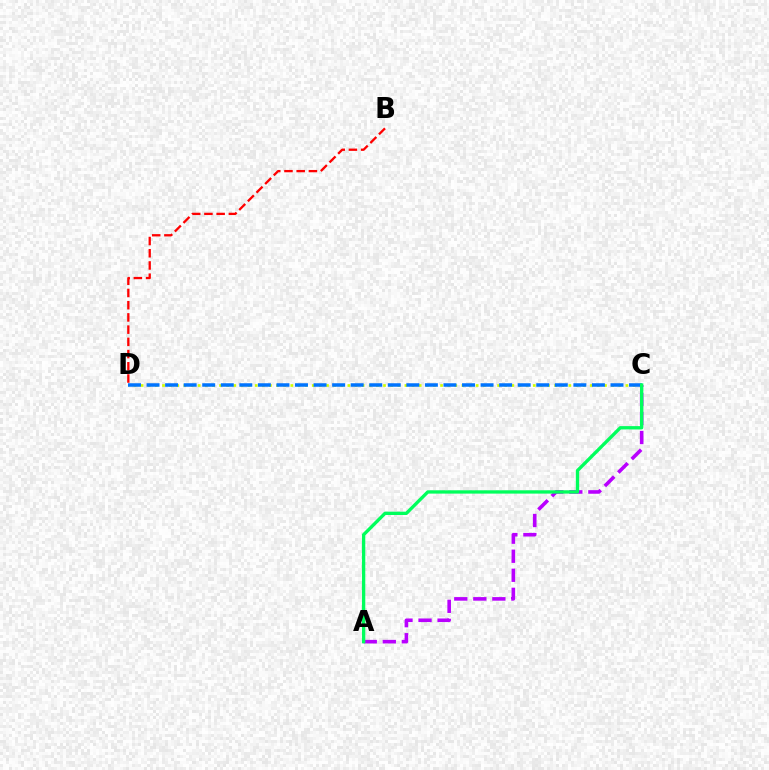{('A', 'C'): [{'color': '#b900ff', 'line_style': 'dashed', 'thickness': 2.59}, {'color': '#00ff5c', 'line_style': 'solid', 'thickness': 2.4}], ('C', 'D'): [{'color': '#d1ff00', 'line_style': 'dotted', 'thickness': 1.94}, {'color': '#0074ff', 'line_style': 'dashed', 'thickness': 2.52}], ('B', 'D'): [{'color': '#ff0000', 'line_style': 'dashed', 'thickness': 1.66}]}